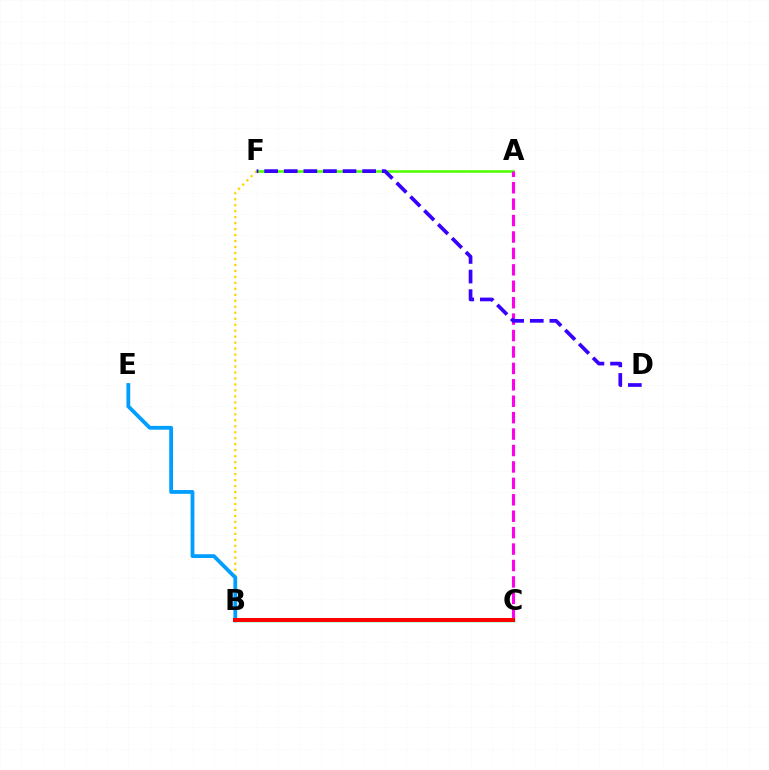{('A', 'F'): [{'color': '#4fff00', 'line_style': 'solid', 'thickness': 1.83}], ('A', 'C'): [{'color': '#ff00ed', 'line_style': 'dashed', 'thickness': 2.23}], ('B', 'F'): [{'color': '#ffd500', 'line_style': 'dotted', 'thickness': 1.62}], ('B', 'C'): [{'color': '#00ff86', 'line_style': 'solid', 'thickness': 2.5}, {'color': '#ff0000', 'line_style': 'solid', 'thickness': 2.89}], ('D', 'F'): [{'color': '#3700ff', 'line_style': 'dashed', 'thickness': 2.66}], ('B', 'E'): [{'color': '#009eff', 'line_style': 'solid', 'thickness': 2.73}]}